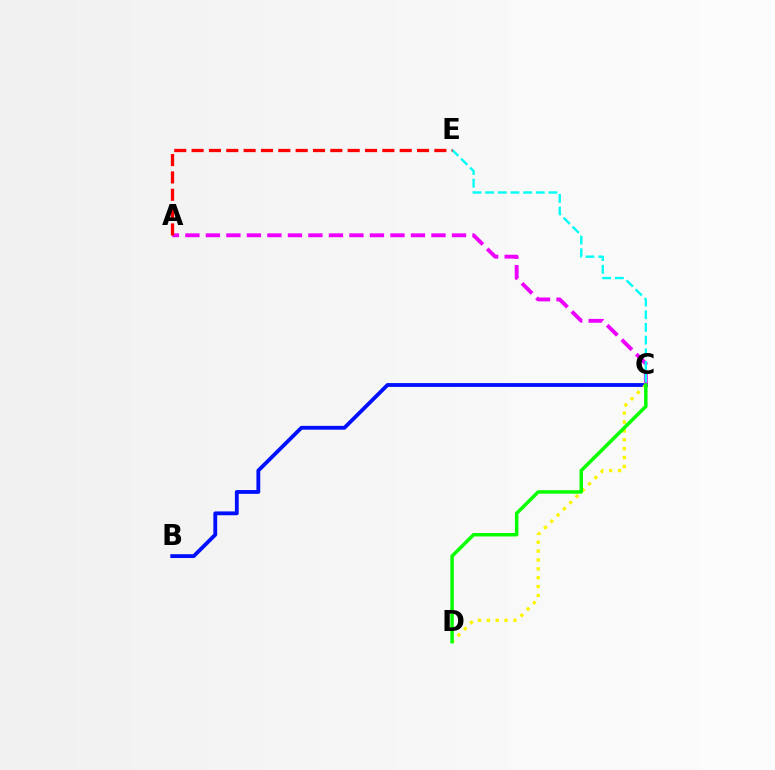{('B', 'C'): [{'color': '#0010ff', 'line_style': 'solid', 'thickness': 2.75}], ('A', 'C'): [{'color': '#ee00ff', 'line_style': 'dashed', 'thickness': 2.79}], ('C', 'E'): [{'color': '#00fff6', 'line_style': 'dashed', 'thickness': 1.72}], ('C', 'D'): [{'color': '#fcf500', 'line_style': 'dotted', 'thickness': 2.41}, {'color': '#08ff00', 'line_style': 'solid', 'thickness': 2.5}], ('A', 'E'): [{'color': '#ff0000', 'line_style': 'dashed', 'thickness': 2.36}]}